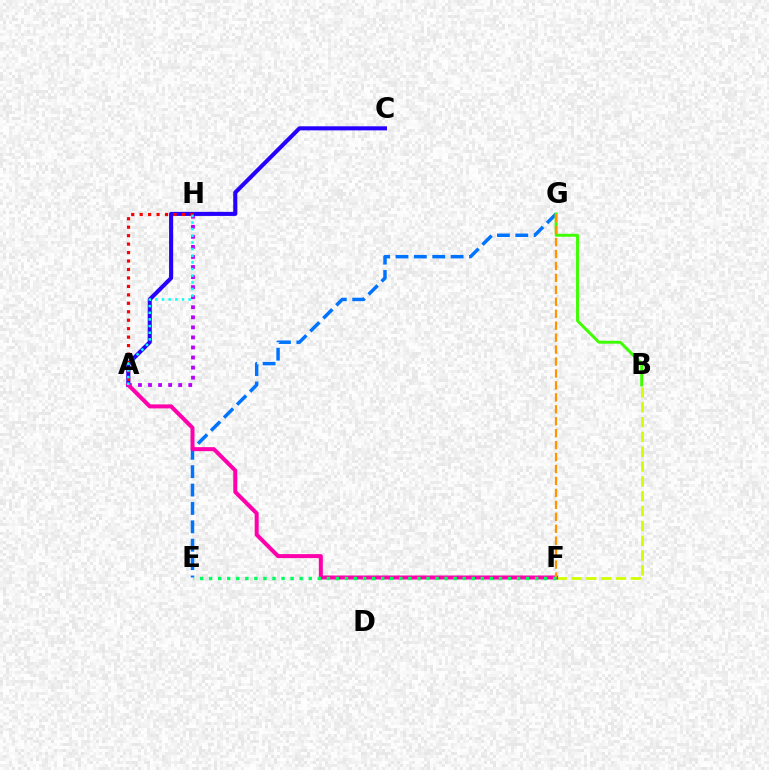{('A', 'H'): [{'color': '#b900ff', 'line_style': 'dotted', 'thickness': 2.73}, {'color': '#ff0000', 'line_style': 'dotted', 'thickness': 2.3}, {'color': '#00fff6', 'line_style': 'dotted', 'thickness': 1.81}], ('E', 'G'): [{'color': '#0074ff', 'line_style': 'dashed', 'thickness': 2.5}], ('A', 'C'): [{'color': '#2500ff', 'line_style': 'solid', 'thickness': 2.93}], ('B', 'F'): [{'color': '#d1ff00', 'line_style': 'dashed', 'thickness': 2.01}], ('A', 'F'): [{'color': '#ff00ac', 'line_style': 'solid', 'thickness': 2.89}], ('B', 'G'): [{'color': '#3dff00', 'line_style': 'solid', 'thickness': 2.1}], ('F', 'G'): [{'color': '#ff9400', 'line_style': 'dashed', 'thickness': 1.62}], ('E', 'F'): [{'color': '#00ff5c', 'line_style': 'dotted', 'thickness': 2.46}]}